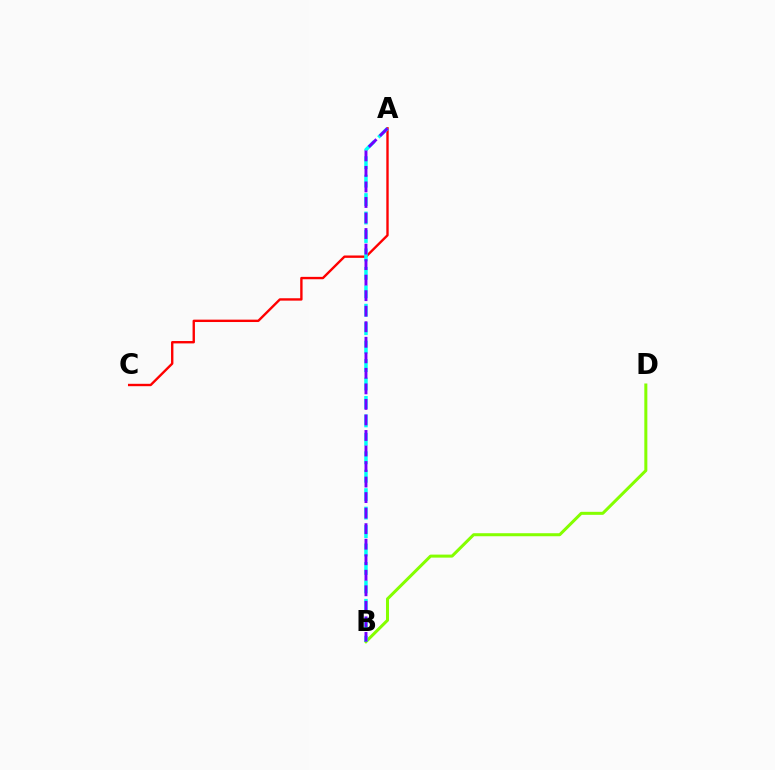{('B', 'D'): [{'color': '#84ff00', 'line_style': 'solid', 'thickness': 2.18}], ('A', 'C'): [{'color': '#ff0000', 'line_style': 'solid', 'thickness': 1.71}], ('A', 'B'): [{'color': '#00fff6', 'line_style': 'dashed', 'thickness': 2.51}, {'color': '#7200ff', 'line_style': 'dashed', 'thickness': 2.11}]}